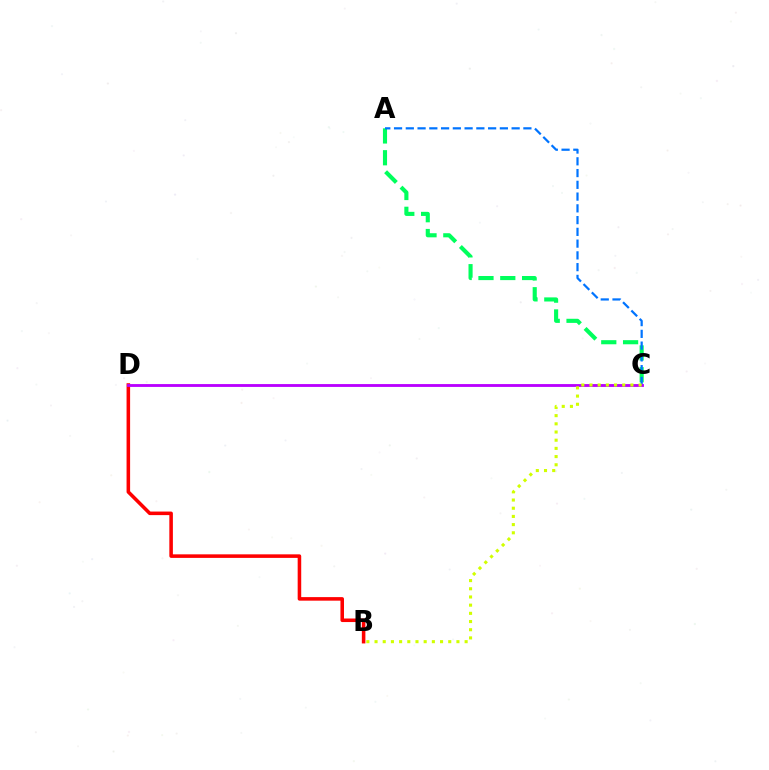{('A', 'C'): [{'color': '#00ff5c', 'line_style': 'dashed', 'thickness': 2.96}, {'color': '#0074ff', 'line_style': 'dashed', 'thickness': 1.6}], ('B', 'D'): [{'color': '#ff0000', 'line_style': 'solid', 'thickness': 2.56}], ('C', 'D'): [{'color': '#b900ff', 'line_style': 'solid', 'thickness': 2.05}], ('B', 'C'): [{'color': '#d1ff00', 'line_style': 'dotted', 'thickness': 2.22}]}